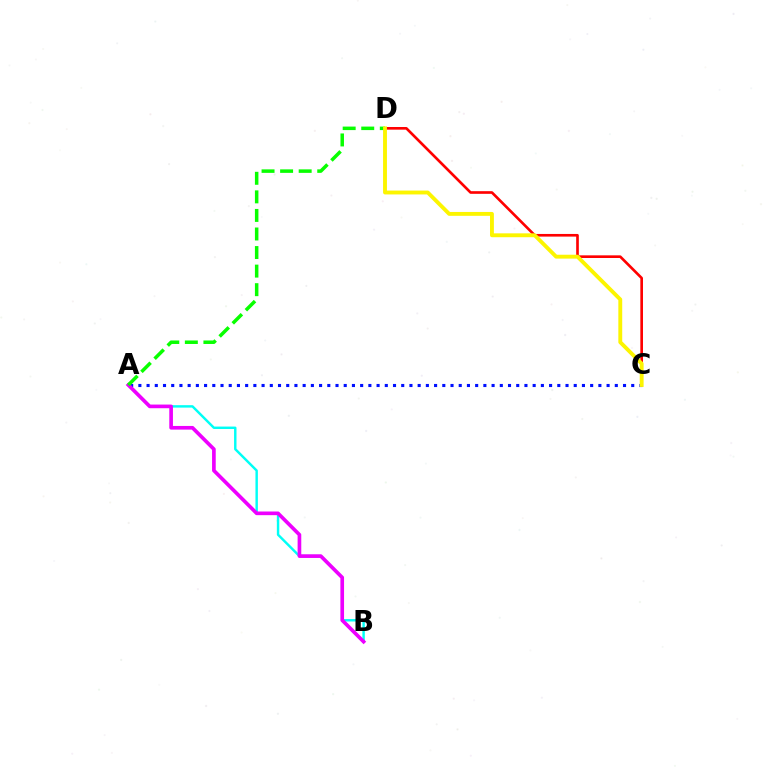{('A', 'B'): [{'color': '#00fff6', 'line_style': 'solid', 'thickness': 1.75}, {'color': '#ee00ff', 'line_style': 'solid', 'thickness': 2.64}], ('C', 'D'): [{'color': '#ff0000', 'line_style': 'solid', 'thickness': 1.91}, {'color': '#fcf500', 'line_style': 'solid', 'thickness': 2.79}], ('A', 'C'): [{'color': '#0010ff', 'line_style': 'dotted', 'thickness': 2.23}], ('A', 'D'): [{'color': '#08ff00', 'line_style': 'dashed', 'thickness': 2.52}]}